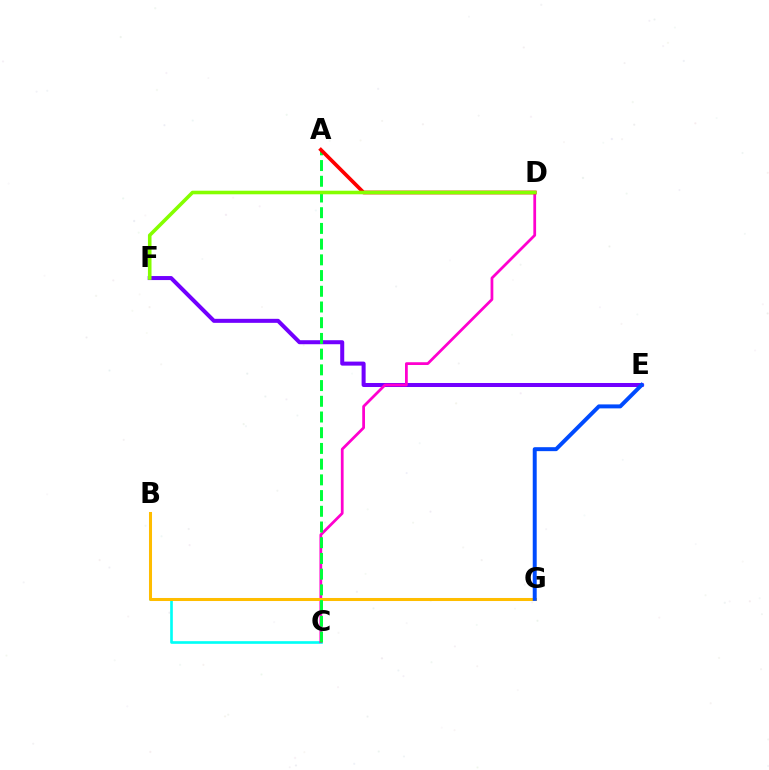{('B', 'C'): [{'color': '#00fff6', 'line_style': 'solid', 'thickness': 1.91}], ('E', 'F'): [{'color': '#7200ff', 'line_style': 'solid', 'thickness': 2.89}], ('C', 'D'): [{'color': '#ff00cf', 'line_style': 'solid', 'thickness': 1.99}], ('B', 'G'): [{'color': '#ffbd00', 'line_style': 'solid', 'thickness': 2.18}], ('A', 'C'): [{'color': '#00ff39', 'line_style': 'dashed', 'thickness': 2.13}], ('A', 'D'): [{'color': '#ff0000', 'line_style': 'solid', 'thickness': 2.65}], ('D', 'F'): [{'color': '#84ff00', 'line_style': 'solid', 'thickness': 2.58}], ('E', 'G'): [{'color': '#004bff', 'line_style': 'solid', 'thickness': 2.85}]}